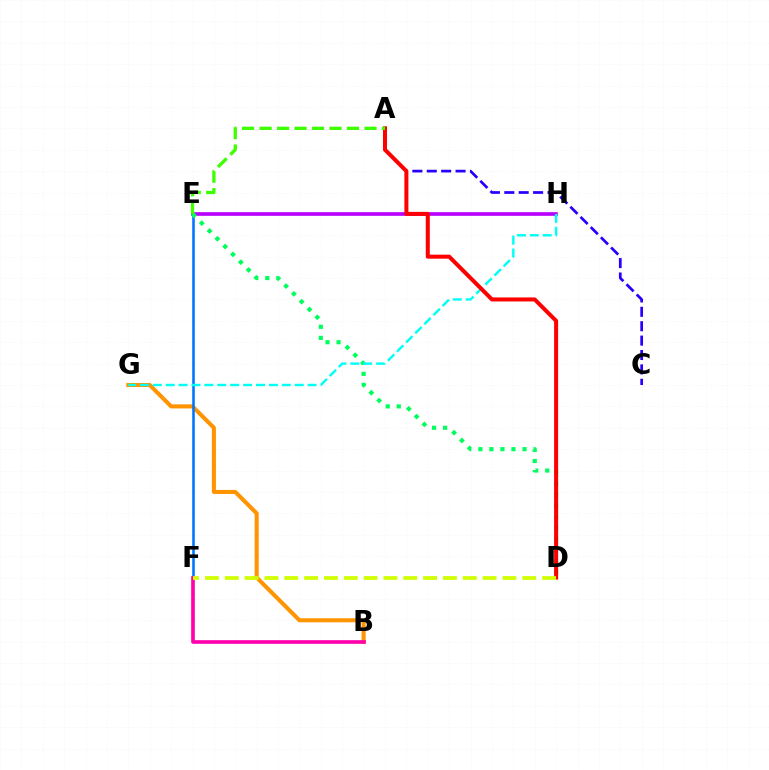{('B', 'G'): [{'color': '#ff9400', 'line_style': 'solid', 'thickness': 2.92}], ('E', 'H'): [{'color': '#b900ff', 'line_style': 'solid', 'thickness': 2.63}], ('E', 'F'): [{'color': '#0074ff', 'line_style': 'solid', 'thickness': 1.84}], ('B', 'F'): [{'color': '#ff00ac', 'line_style': 'solid', 'thickness': 2.63}], ('A', 'C'): [{'color': '#2500ff', 'line_style': 'dashed', 'thickness': 1.96}], ('D', 'E'): [{'color': '#00ff5c', 'line_style': 'dotted', 'thickness': 3.0}], ('G', 'H'): [{'color': '#00fff6', 'line_style': 'dashed', 'thickness': 1.75}], ('A', 'D'): [{'color': '#ff0000', 'line_style': 'solid', 'thickness': 2.89}], ('D', 'F'): [{'color': '#d1ff00', 'line_style': 'dashed', 'thickness': 2.69}], ('A', 'E'): [{'color': '#3dff00', 'line_style': 'dashed', 'thickness': 2.38}]}